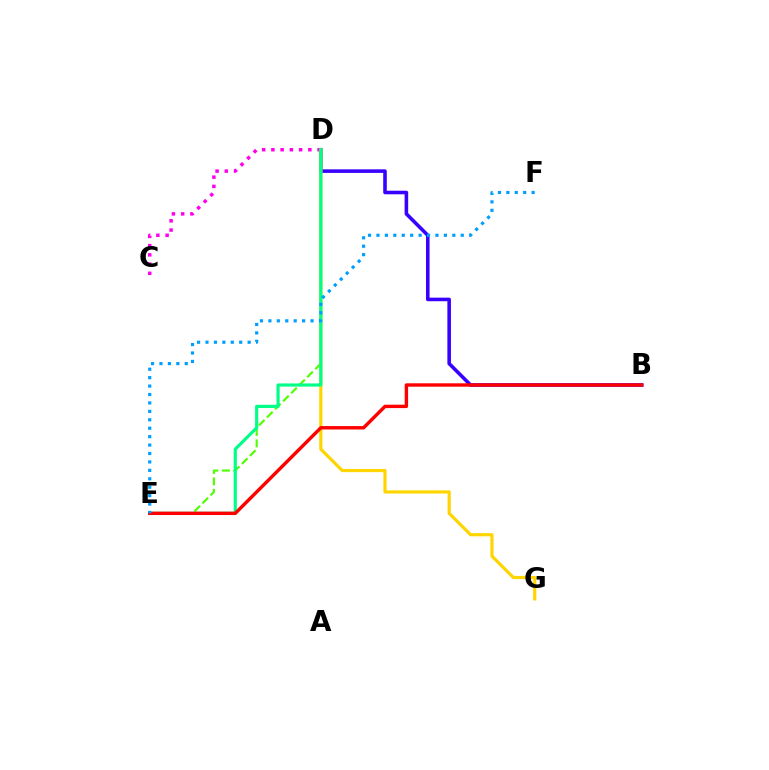{('C', 'D'): [{'color': '#ff00ed', 'line_style': 'dotted', 'thickness': 2.51}], ('D', 'E'): [{'color': '#4fff00', 'line_style': 'dashed', 'thickness': 1.55}, {'color': '#00ff86', 'line_style': 'solid', 'thickness': 2.27}], ('B', 'D'): [{'color': '#3700ff', 'line_style': 'solid', 'thickness': 2.57}], ('D', 'G'): [{'color': '#ffd500', 'line_style': 'solid', 'thickness': 2.29}], ('B', 'E'): [{'color': '#ff0000', 'line_style': 'solid', 'thickness': 2.45}], ('E', 'F'): [{'color': '#009eff', 'line_style': 'dotted', 'thickness': 2.29}]}